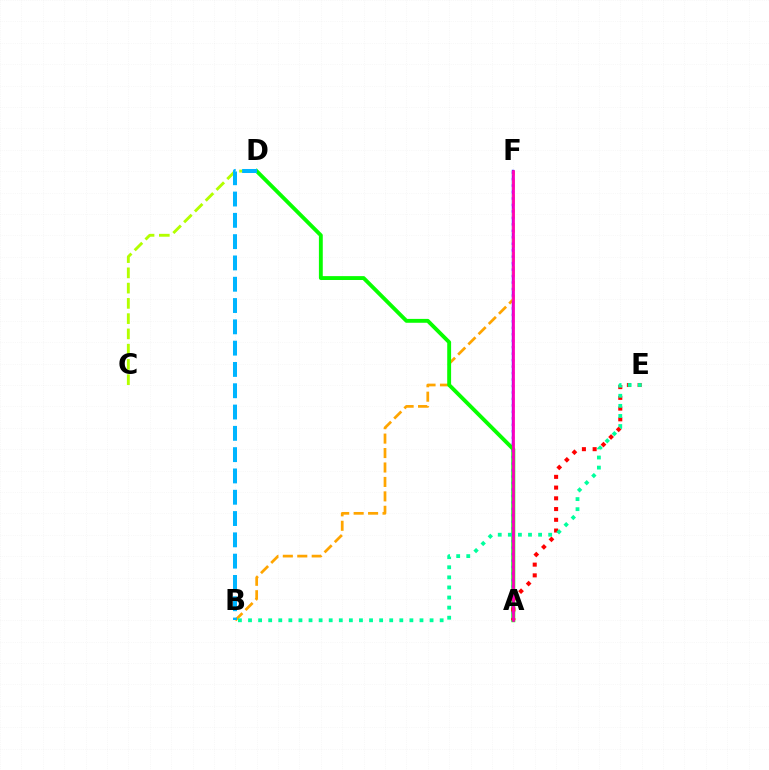{('A', 'F'): [{'color': '#0010ff', 'line_style': 'solid', 'thickness': 1.7}, {'color': '#9b00ff', 'line_style': 'dotted', 'thickness': 1.76}, {'color': '#ff00bd', 'line_style': 'solid', 'thickness': 1.96}], ('B', 'F'): [{'color': '#ffa500', 'line_style': 'dashed', 'thickness': 1.96}], ('A', 'D'): [{'color': '#08ff00', 'line_style': 'solid', 'thickness': 2.79}], ('C', 'D'): [{'color': '#b3ff00', 'line_style': 'dashed', 'thickness': 2.07}], ('A', 'E'): [{'color': '#ff0000', 'line_style': 'dotted', 'thickness': 2.92}], ('B', 'E'): [{'color': '#00ff9d', 'line_style': 'dotted', 'thickness': 2.74}], ('B', 'D'): [{'color': '#00b5ff', 'line_style': 'dashed', 'thickness': 2.89}]}